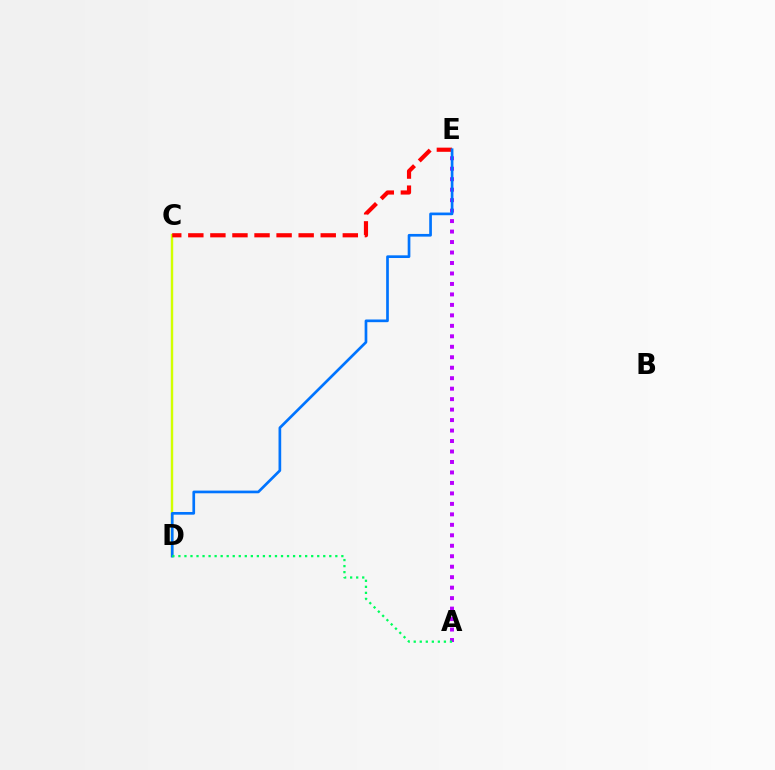{('C', 'D'): [{'color': '#d1ff00', 'line_style': 'solid', 'thickness': 1.74}], ('A', 'E'): [{'color': '#b900ff', 'line_style': 'dotted', 'thickness': 2.85}], ('C', 'E'): [{'color': '#ff0000', 'line_style': 'dashed', 'thickness': 3.0}], ('D', 'E'): [{'color': '#0074ff', 'line_style': 'solid', 'thickness': 1.93}], ('A', 'D'): [{'color': '#00ff5c', 'line_style': 'dotted', 'thickness': 1.64}]}